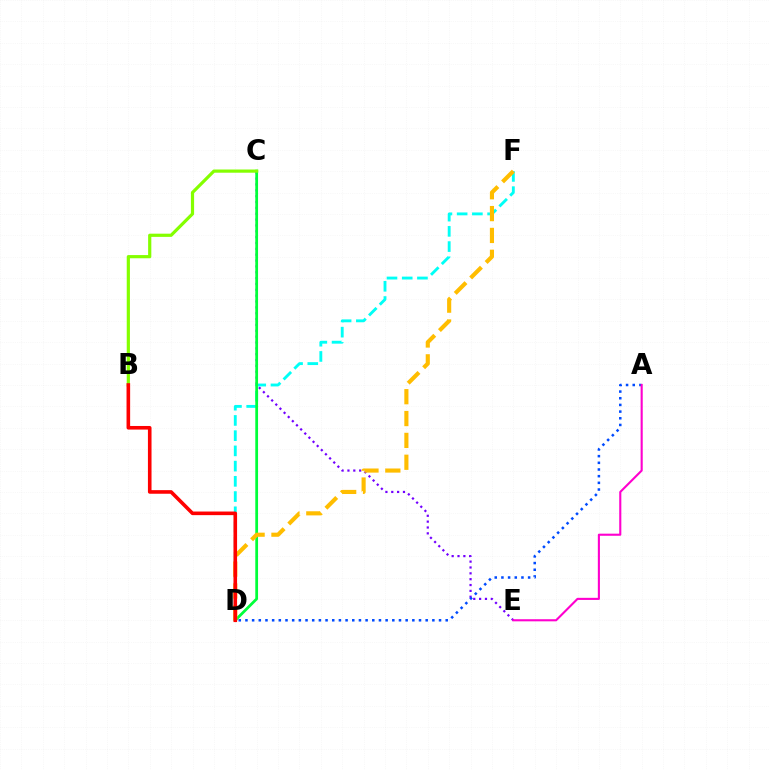{('C', 'E'): [{'color': '#7200ff', 'line_style': 'dotted', 'thickness': 1.59}], ('A', 'D'): [{'color': '#004bff', 'line_style': 'dotted', 'thickness': 1.81}], ('D', 'F'): [{'color': '#00fff6', 'line_style': 'dashed', 'thickness': 2.07}, {'color': '#ffbd00', 'line_style': 'dashed', 'thickness': 2.97}], ('C', 'D'): [{'color': '#00ff39', 'line_style': 'solid', 'thickness': 1.99}], ('B', 'C'): [{'color': '#84ff00', 'line_style': 'solid', 'thickness': 2.3}], ('A', 'E'): [{'color': '#ff00cf', 'line_style': 'solid', 'thickness': 1.52}], ('B', 'D'): [{'color': '#ff0000', 'line_style': 'solid', 'thickness': 2.59}]}